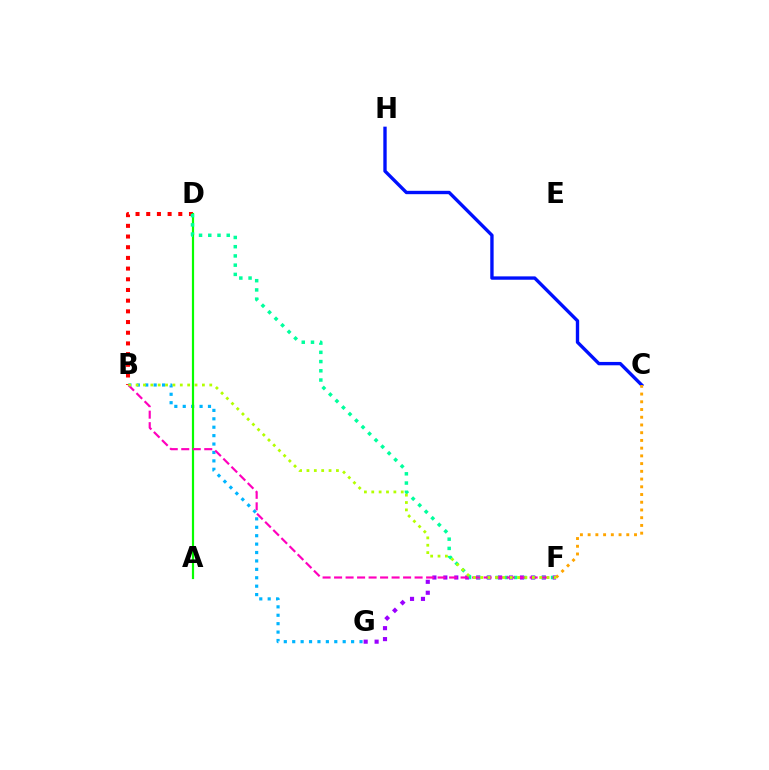{('C', 'H'): [{'color': '#0010ff', 'line_style': 'solid', 'thickness': 2.42}], ('B', 'G'): [{'color': '#00b5ff', 'line_style': 'dotted', 'thickness': 2.29}], ('B', 'D'): [{'color': '#ff0000', 'line_style': 'dotted', 'thickness': 2.9}], ('F', 'G'): [{'color': '#9b00ff', 'line_style': 'dotted', 'thickness': 2.97}], ('A', 'D'): [{'color': '#08ff00', 'line_style': 'solid', 'thickness': 1.58}], ('D', 'F'): [{'color': '#00ff9d', 'line_style': 'dotted', 'thickness': 2.51}], ('B', 'F'): [{'color': '#ff00bd', 'line_style': 'dashed', 'thickness': 1.56}, {'color': '#b3ff00', 'line_style': 'dotted', 'thickness': 2.0}], ('C', 'F'): [{'color': '#ffa500', 'line_style': 'dotted', 'thickness': 2.1}]}